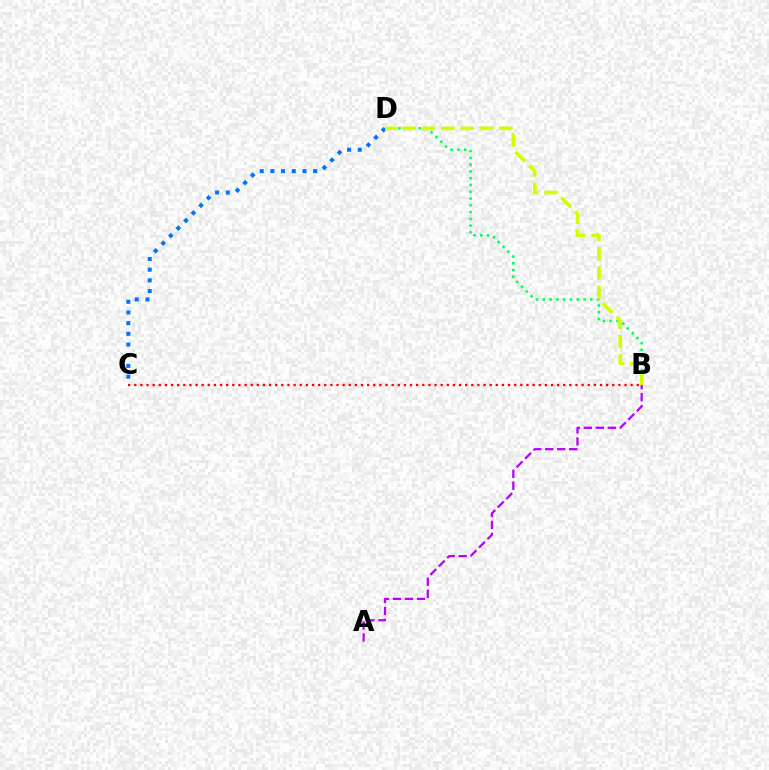{('B', 'D'): [{'color': '#00ff5c', 'line_style': 'dotted', 'thickness': 1.84}, {'color': '#d1ff00', 'line_style': 'dashed', 'thickness': 2.63}], ('C', 'D'): [{'color': '#0074ff', 'line_style': 'dotted', 'thickness': 2.91}], ('A', 'B'): [{'color': '#b900ff', 'line_style': 'dashed', 'thickness': 1.63}], ('B', 'C'): [{'color': '#ff0000', 'line_style': 'dotted', 'thickness': 1.66}]}